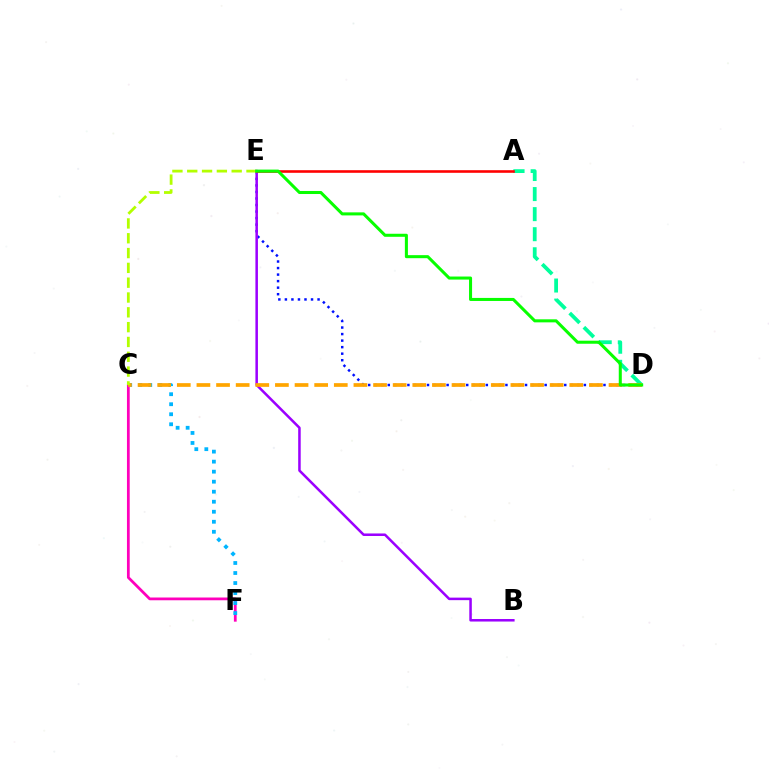{('D', 'E'): [{'color': '#0010ff', 'line_style': 'dotted', 'thickness': 1.78}, {'color': '#08ff00', 'line_style': 'solid', 'thickness': 2.19}], ('A', 'D'): [{'color': '#00ff9d', 'line_style': 'dashed', 'thickness': 2.73}], ('B', 'E'): [{'color': '#9b00ff', 'line_style': 'solid', 'thickness': 1.82}], ('C', 'F'): [{'color': '#ff00bd', 'line_style': 'solid', 'thickness': 1.99}, {'color': '#00b5ff', 'line_style': 'dotted', 'thickness': 2.72}], ('C', 'D'): [{'color': '#ffa500', 'line_style': 'dashed', 'thickness': 2.67}], ('C', 'E'): [{'color': '#b3ff00', 'line_style': 'dashed', 'thickness': 2.01}], ('A', 'E'): [{'color': '#ff0000', 'line_style': 'solid', 'thickness': 1.87}]}